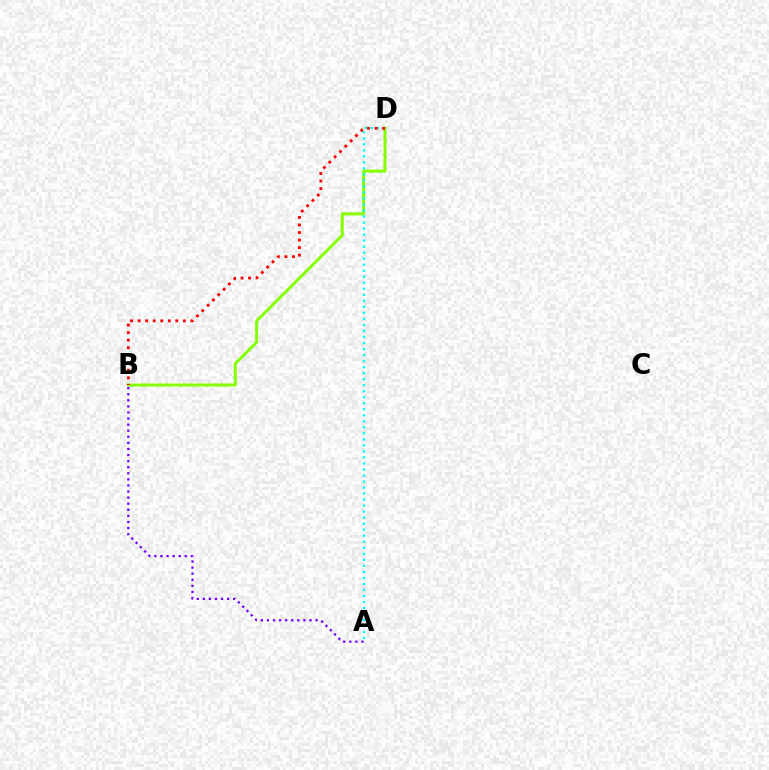{('B', 'D'): [{'color': '#84ff00', 'line_style': 'solid', 'thickness': 2.14}, {'color': '#ff0000', 'line_style': 'dotted', 'thickness': 2.05}], ('A', 'D'): [{'color': '#00fff6', 'line_style': 'dotted', 'thickness': 1.64}], ('A', 'B'): [{'color': '#7200ff', 'line_style': 'dotted', 'thickness': 1.65}]}